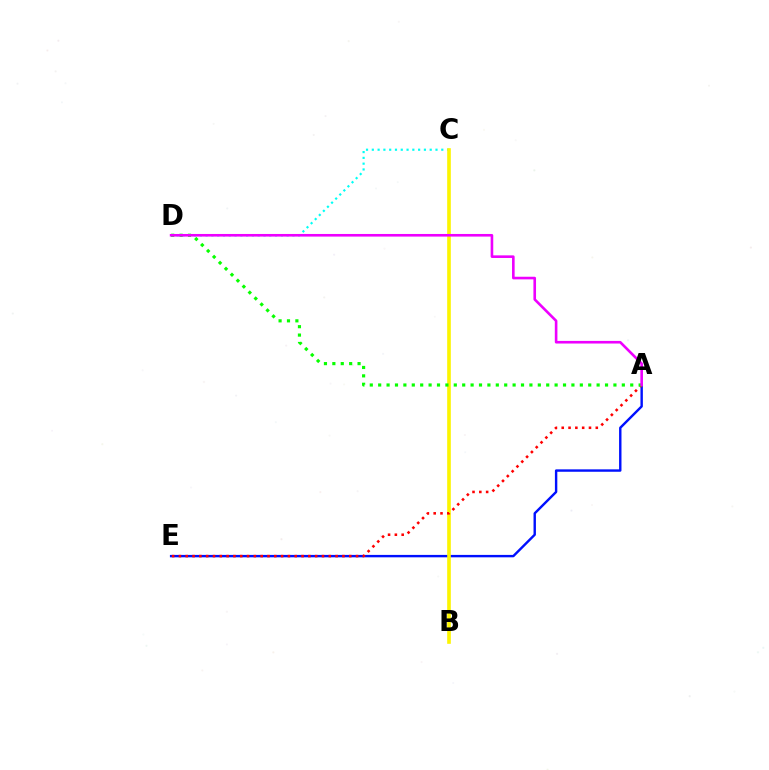{('A', 'E'): [{'color': '#0010ff', 'line_style': 'solid', 'thickness': 1.73}, {'color': '#ff0000', 'line_style': 'dotted', 'thickness': 1.85}], ('C', 'D'): [{'color': '#00fff6', 'line_style': 'dotted', 'thickness': 1.57}], ('B', 'C'): [{'color': '#fcf500', 'line_style': 'solid', 'thickness': 2.61}], ('A', 'D'): [{'color': '#08ff00', 'line_style': 'dotted', 'thickness': 2.28}, {'color': '#ee00ff', 'line_style': 'solid', 'thickness': 1.88}]}